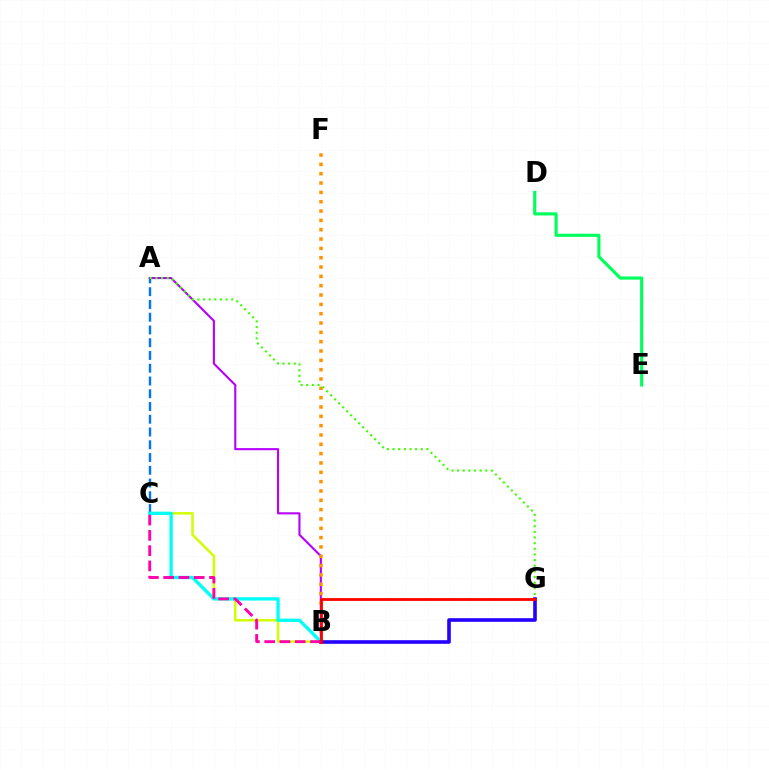{('B', 'C'): [{'color': '#d1ff00', 'line_style': 'solid', 'thickness': 1.79}, {'color': '#00fff6', 'line_style': 'solid', 'thickness': 2.4}, {'color': '#ff00ac', 'line_style': 'dashed', 'thickness': 2.07}], ('D', 'E'): [{'color': '#00ff5c', 'line_style': 'solid', 'thickness': 2.26}], ('A', 'C'): [{'color': '#0074ff', 'line_style': 'dashed', 'thickness': 1.73}], ('A', 'B'): [{'color': '#b900ff', 'line_style': 'solid', 'thickness': 1.53}], ('B', 'F'): [{'color': '#ff9400', 'line_style': 'dotted', 'thickness': 2.54}], ('A', 'G'): [{'color': '#3dff00', 'line_style': 'dotted', 'thickness': 1.53}], ('B', 'G'): [{'color': '#2500ff', 'line_style': 'solid', 'thickness': 2.59}, {'color': '#ff0000', 'line_style': 'solid', 'thickness': 2.02}]}